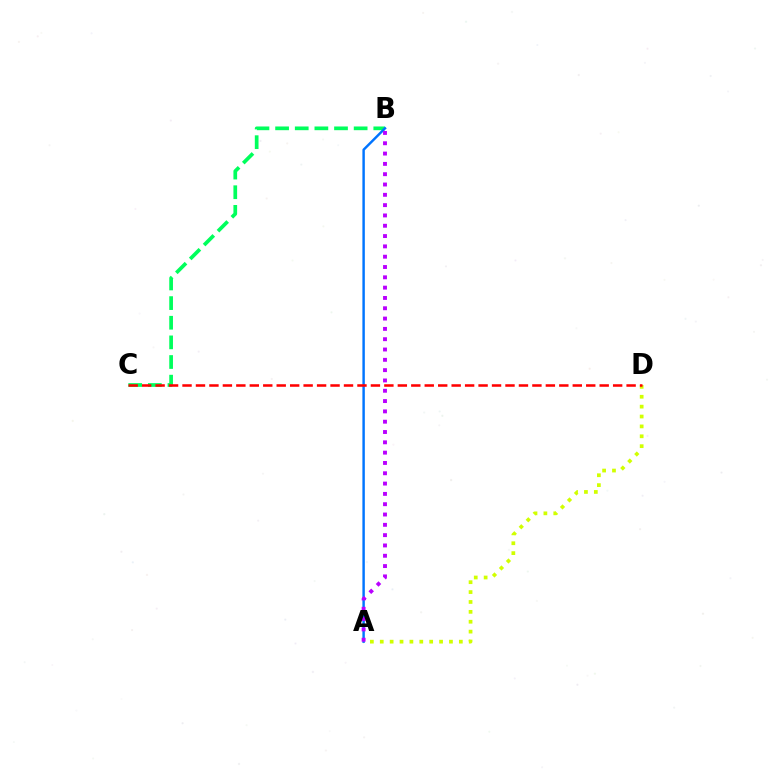{('B', 'C'): [{'color': '#00ff5c', 'line_style': 'dashed', 'thickness': 2.67}], ('A', 'D'): [{'color': '#d1ff00', 'line_style': 'dotted', 'thickness': 2.69}], ('A', 'B'): [{'color': '#0074ff', 'line_style': 'solid', 'thickness': 1.76}, {'color': '#b900ff', 'line_style': 'dotted', 'thickness': 2.8}], ('C', 'D'): [{'color': '#ff0000', 'line_style': 'dashed', 'thickness': 1.83}]}